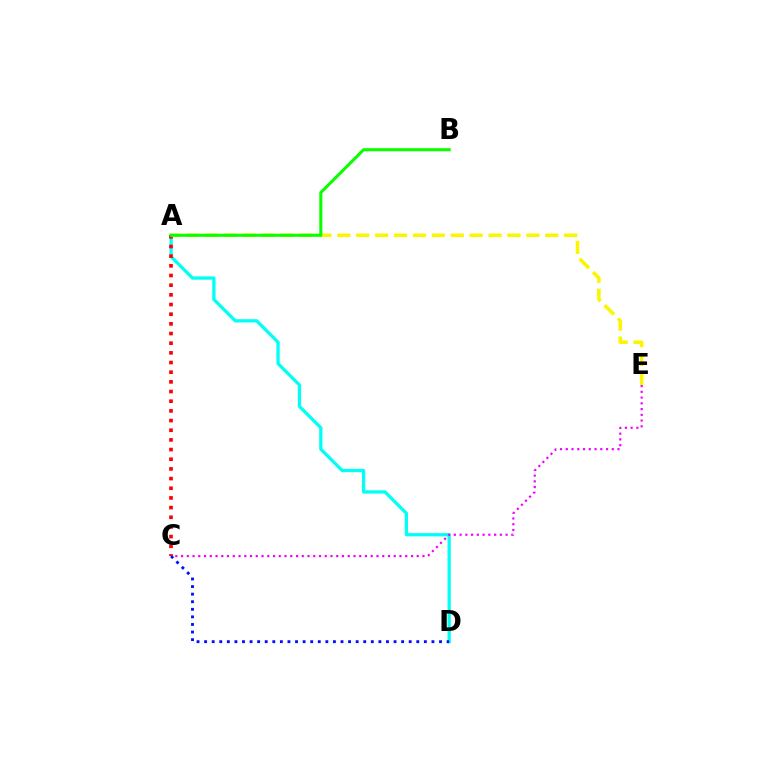{('A', 'D'): [{'color': '#00fff6', 'line_style': 'solid', 'thickness': 2.36}], ('A', 'C'): [{'color': '#ff0000', 'line_style': 'dotted', 'thickness': 2.63}], ('A', 'E'): [{'color': '#fcf500', 'line_style': 'dashed', 'thickness': 2.57}], ('A', 'B'): [{'color': '#08ff00', 'line_style': 'solid', 'thickness': 2.21}], ('C', 'E'): [{'color': '#ee00ff', 'line_style': 'dotted', 'thickness': 1.56}], ('C', 'D'): [{'color': '#0010ff', 'line_style': 'dotted', 'thickness': 2.06}]}